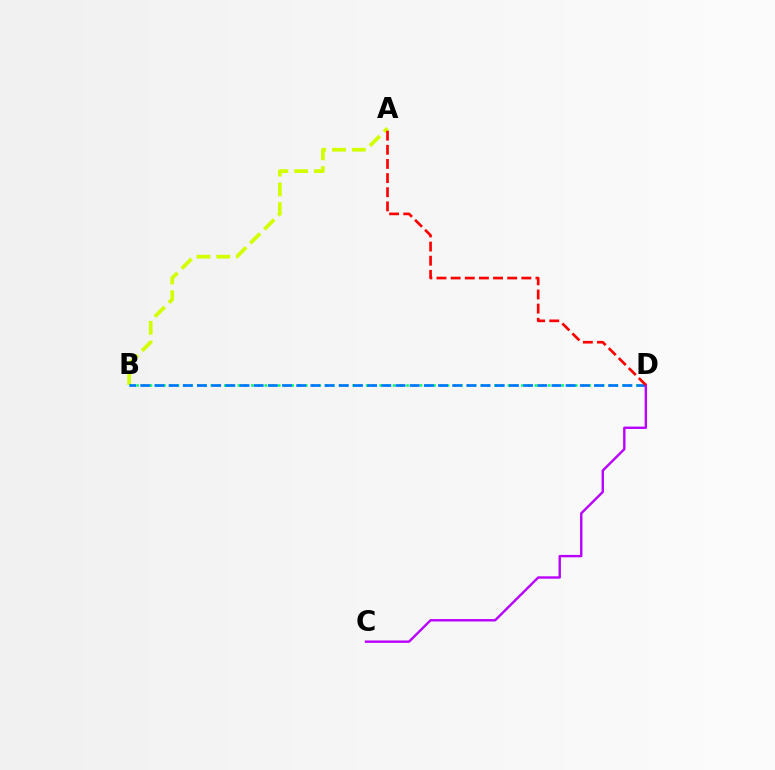{('A', 'B'): [{'color': '#d1ff00', 'line_style': 'dashed', 'thickness': 2.68}], ('B', 'D'): [{'color': '#00ff5c', 'line_style': 'dotted', 'thickness': 1.83}, {'color': '#0074ff', 'line_style': 'dashed', 'thickness': 1.93}], ('C', 'D'): [{'color': '#b900ff', 'line_style': 'solid', 'thickness': 1.72}], ('A', 'D'): [{'color': '#ff0000', 'line_style': 'dashed', 'thickness': 1.92}]}